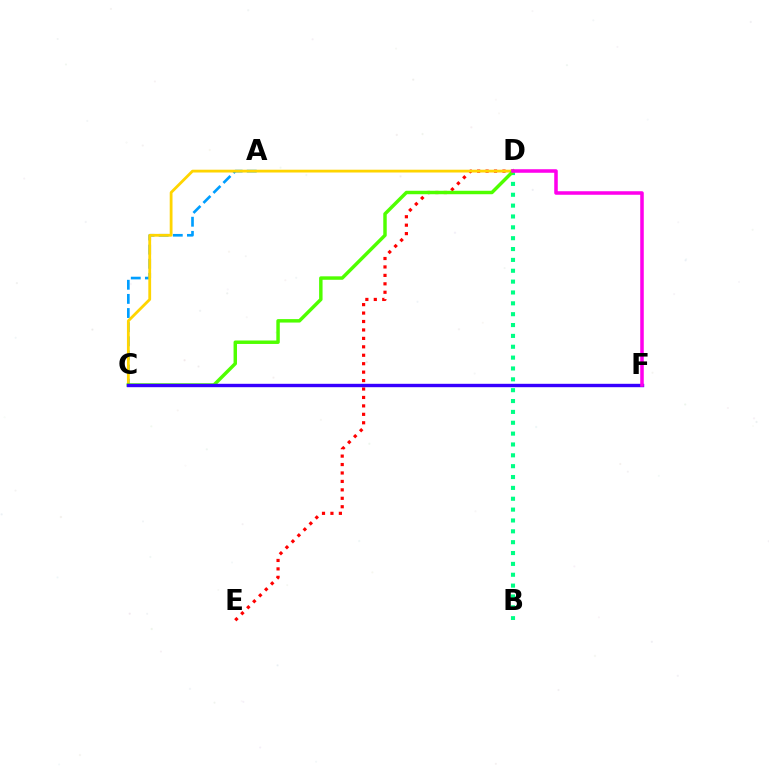{('B', 'D'): [{'color': '#00ff86', 'line_style': 'dotted', 'thickness': 2.95}], ('D', 'E'): [{'color': '#ff0000', 'line_style': 'dotted', 'thickness': 2.29}], ('A', 'C'): [{'color': '#009eff', 'line_style': 'dashed', 'thickness': 1.92}], ('C', 'D'): [{'color': '#ffd500', 'line_style': 'solid', 'thickness': 2.01}, {'color': '#4fff00', 'line_style': 'solid', 'thickness': 2.49}], ('C', 'F'): [{'color': '#3700ff', 'line_style': 'solid', 'thickness': 2.44}], ('D', 'F'): [{'color': '#ff00ed', 'line_style': 'solid', 'thickness': 2.55}]}